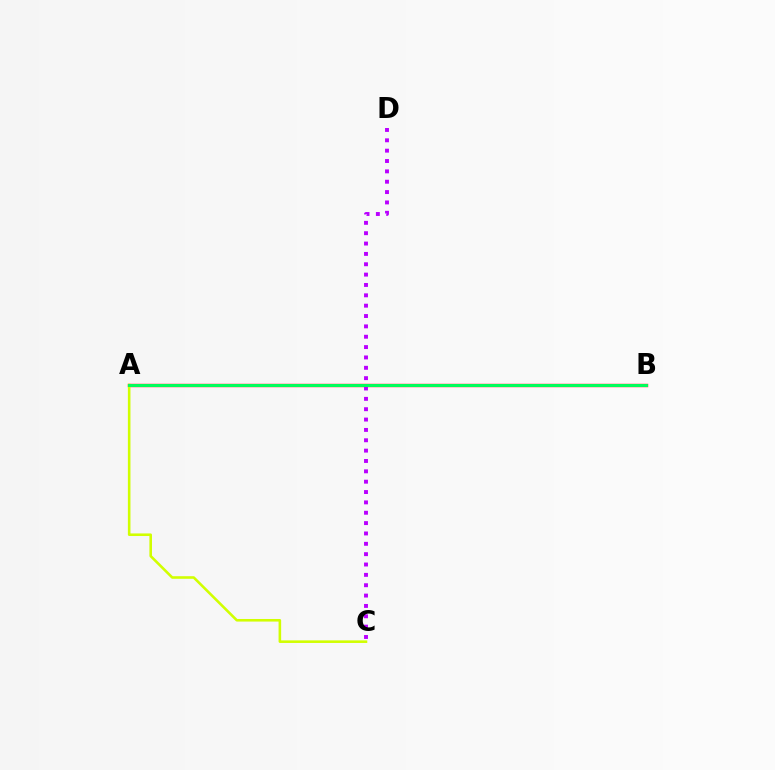{('A', 'B'): [{'color': '#0074ff', 'line_style': 'dotted', 'thickness': 2.14}, {'color': '#ff0000', 'line_style': 'solid', 'thickness': 2.42}, {'color': '#00ff5c', 'line_style': 'solid', 'thickness': 2.13}], ('C', 'D'): [{'color': '#b900ff', 'line_style': 'dotted', 'thickness': 2.81}], ('A', 'C'): [{'color': '#d1ff00', 'line_style': 'solid', 'thickness': 1.86}]}